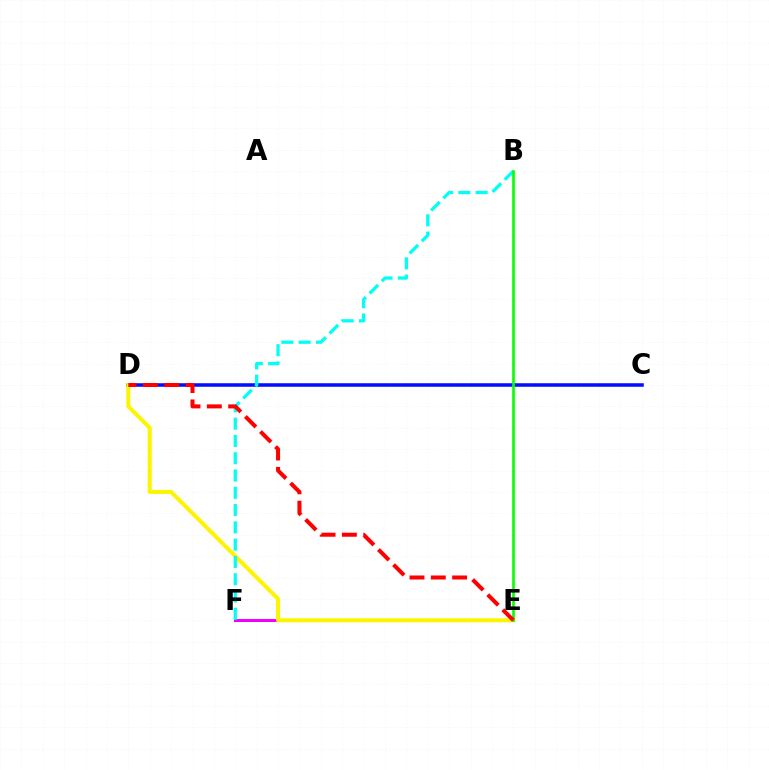{('E', 'F'): [{'color': '#ee00ff', 'line_style': 'solid', 'thickness': 2.15}], ('C', 'D'): [{'color': '#0010ff', 'line_style': 'solid', 'thickness': 2.55}], ('D', 'E'): [{'color': '#fcf500', 'line_style': 'solid', 'thickness': 2.92}, {'color': '#ff0000', 'line_style': 'dashed', 'thickness': 2.9}], ('B', 'F'): [{'color': '#00fff6', 'line_style': 'dashed', 'thickness': 2.35}], ('B', 'E'): [{'color': '#08ff00', 'line_style': 'solid', 'thickness': 1.9}]}